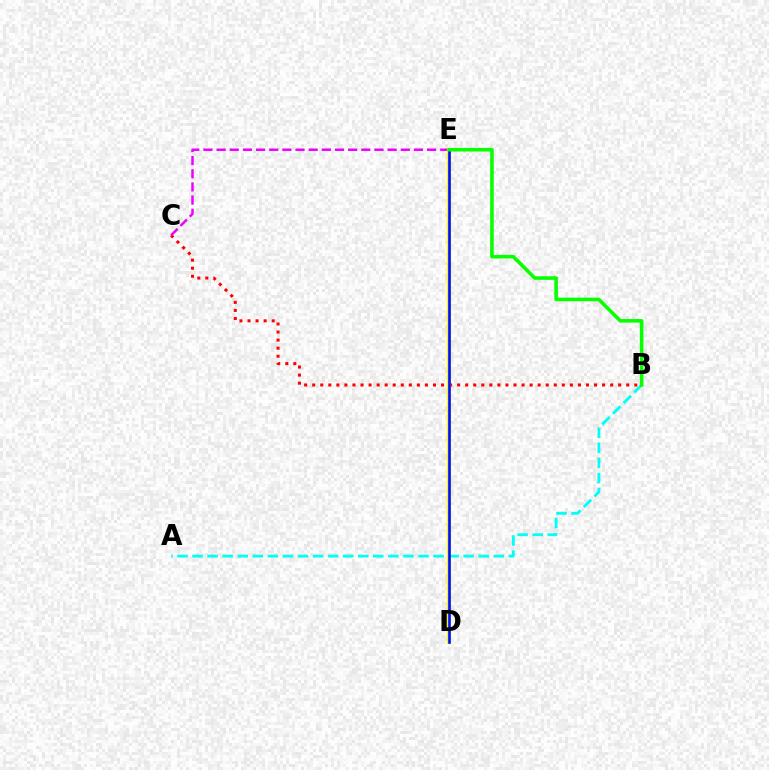{('B', 'C'): [{'color': '#ff0000', 'line_style': 'dotted', 'thickness': 2.19}], ('C', 'E'): [{'color': '#ee00ff', 'line_style': 'dashed', 'thickness': 1.79}], ('A', 'B'): [{'color': '#00fff6', 'line_style': 'dashed', 'thickness': 2.05}], ('D', 'E'): [{'color': '#fcf500', 'line_style': 'solid', 'thickness': 2.92}, {'color': '#0010ff', 'line_style': 'solid', 'thickness': 1.9}], ('B', 'E'): [{'color': '#08ff00', 'line_style': 'solid', 'thickness': 2.56}]}